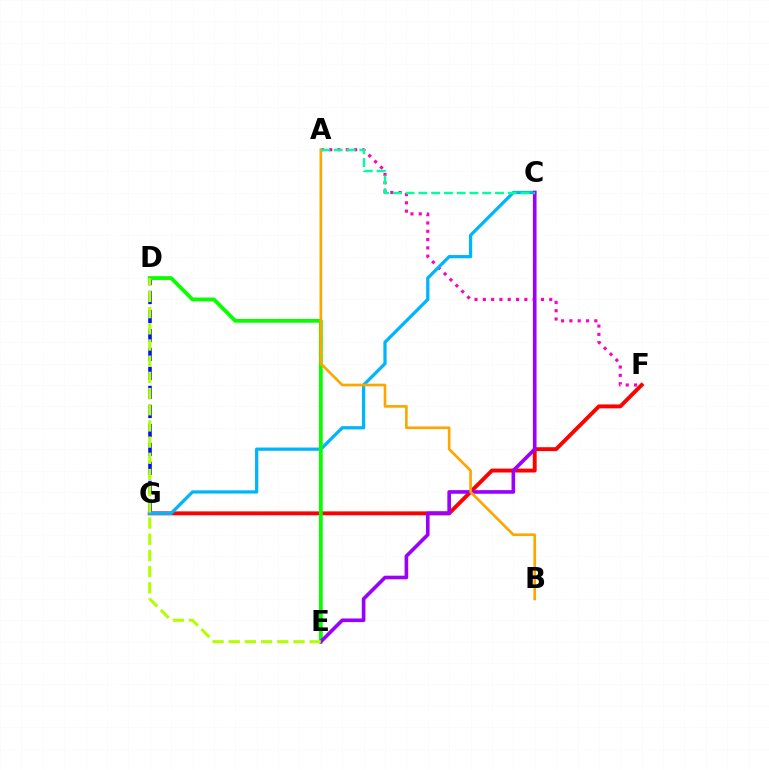{('D', 'G'): [{'color': '#0010ff', 'line_style': 'dashed', 'thickness': 2.58}], ('A', 'F'): [{'color': '#ff00bd', 'line_style': 'dotted', 'thickness': 2.26}], ('F', 'G'): [{'color': '#ff0000', 'line_style': 'solid', 'thickness': 2.82}], ('C', 'G'): [{'color': '#00b5ff', 'line_style': 'solid', 'thickness': 2.35}], ('D', 'E'): [{'color': '#08ff00', 'line_style': 'solid', 'thickness': 2.75}, {'color': '#b3ff00', 'line_style': 'dashed', 'thickness': 2.2}], ('C', 'E'): [{'color': '#9b00ff', 'line_style': 'solid', 'thickness': 2.61}], ('A', 'B'): [{'color': '#ffa500', 'line_style': 'solid', 'thickness': 1.92}], ('A', 'C'): [{'color': '#00ff9d', 'line_style': 'dashed', 'thickness': 1.73}]}